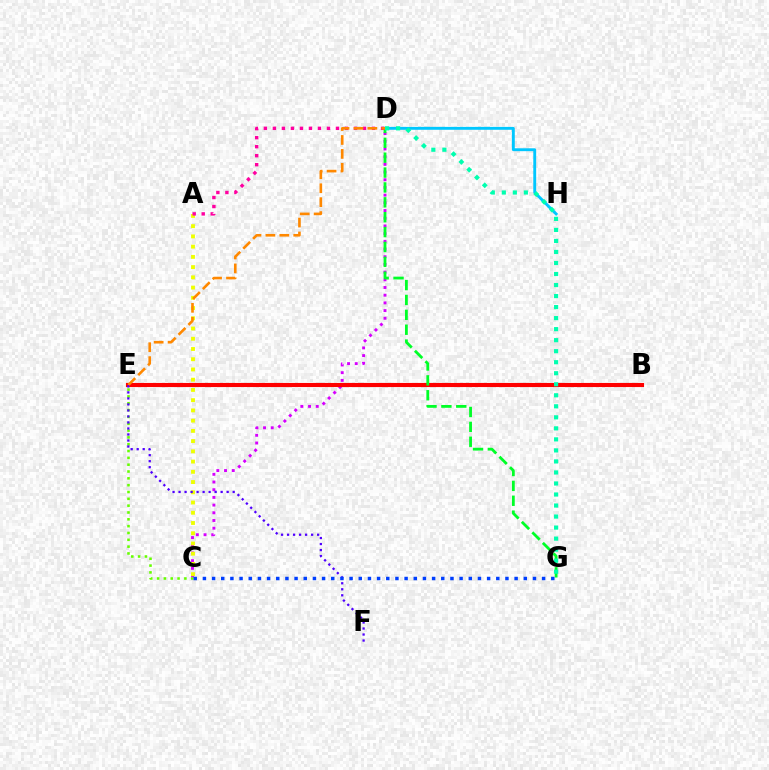{('C', 'D'): [{'color': '#d600ff', 'line_style': 'dotted', 'thickness': 2.09}], ('B', 'E'): [{'color': '#ff0000', 'line_style': 'solid', 'thickness': 2.96}], ('A', 'C'): [{'color': '#eeff00', 'line_style': 'dotted', 'thickness': 2.78}], ('D', 'H'): [{'color': '#00c7ff', 'line_style': 'solid', 'thickness': 2.08}], ('D', 'G'): [{'color': '#00ff27', 'line_style': 'dashed', 'thickness': 2.02}, {'color': '#00ffaf', 'line_style': 'dotted', 'thickness': 3.0}], ('C', 'E'): [{'color': '#66ff00', 'line_style': 'dotted', 'thickness': 1.86}], ('A', 'D'): [{'color': '#ff00a0', 'line_style': 'dotted', 'thickness': 2.45}], ('D', 'E'): [{'color': '#ff8800', 'line_style': 'dashed', 'thickness': 1.89}], ('E', 'F'): [{'color': '#4f00ff', 'line_style': 'dotted', 'thickness': 1.63}], ('C', 'G'): [{'color': '#003fff', 'line_style': 'dotted', 'thickness': 2.49}]}